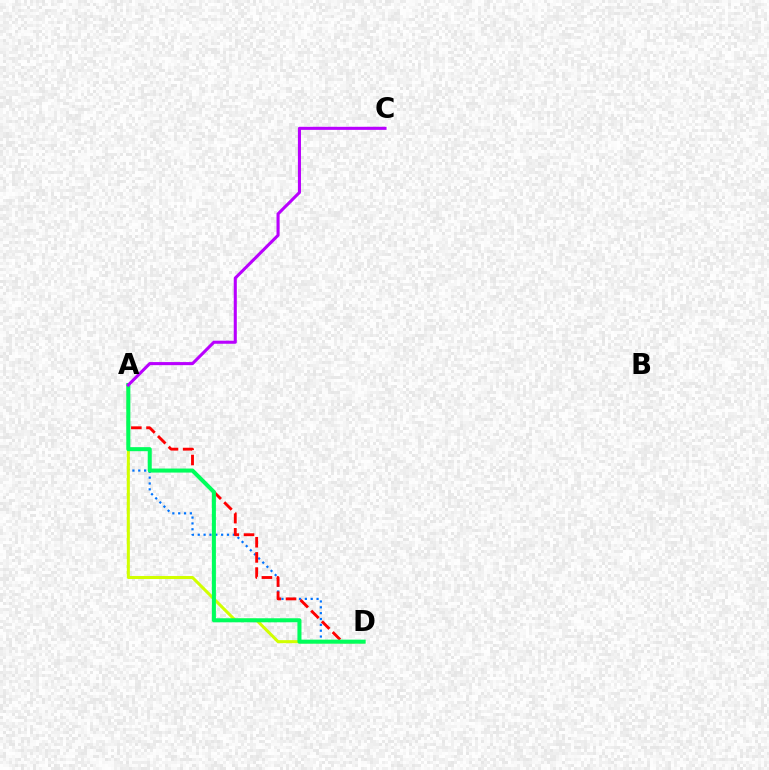{('A', 'D'): [{'color': '#0074ff', 'line_style': 'dotted', 'thickness': 1.59}, {'color': '#d1ff00', 'line_style': 'solid', 'thickness': 2.18}, {'color': '#ff0000', 'line_style': 'dashed', 'thickness': 2.06}, {'color': '#00ff5c', 'line_style': 'solid', 'thickness': 2.91}], ('A', 'C'): [{'color': '#b900ff', 'line_style': 'solid', 'thickness': 2.21}]}